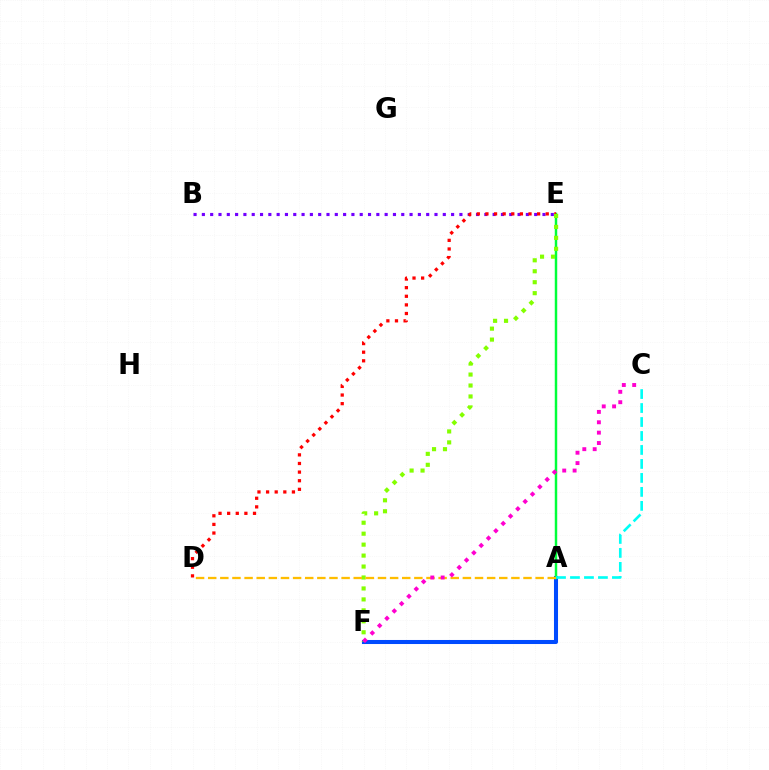{('B', 'E'): [{'color': '#7200ff', 'line_style': 'dotted', 'thickness': 2.26}], ('A', 'F'): [{'color': '#004bff', 'line_style': 'solid', 'thickness': 2.91}], ('A', 'E'): [{'color': '#00ff39', 'line_style': 'solid', 'thickness': 1.77}], ('D', 'E'): [{'color': '#ff0000', 'line_style': 'dotted', 'thickness': 2.34}], ('E', 'F'): [{'color': '#84ff00', 'line_style': 'dotted', 'thickness': 2.98}], ('A', 'D'): [{'color': '#ffbd00', 'line_style': 'dashed', 'thickness': 1.65}], ('C', 'F'): [{'color': '#ff00cf', 'line_style': 'dotted', 'thickness': 2.82}], ('A', 'C'): [{'color': '#00fff6', 'line_style': 'dashed', 'thickness': 1.9}]}